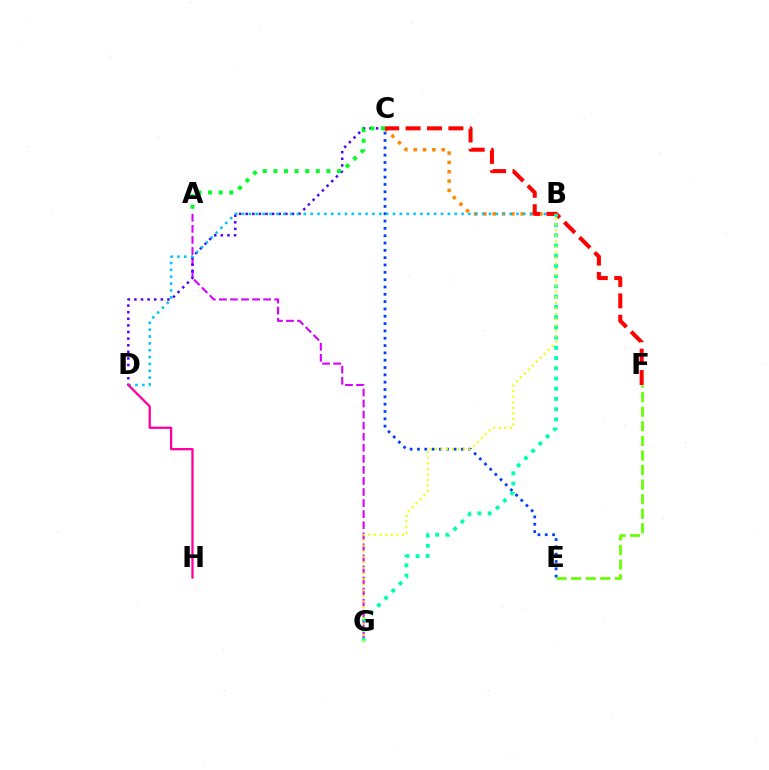{('C', 'E'): [{'color': '#003fff', 'line_style': 'dotted', 'thickness': 1.99}], ('B', 'C'): [{'color': '#ff8800', 'line_style': 'dotted', 'thickness': 2.53}], ('E', 'F'): [{'color': '#66ff00', 'line_style': 'dashed', 'thickness': 1.98}], ('A', 'G'): [{'color': '#d600ff', 'line_style': 'dashed', 'thickness': 1.5}], ('C', 'D'): [{'color': '#4f00ff', 'line_style': 'dotted', 'thickness': 1.8}], ('B', 'D'): [{'color': '#00c7ff', 'line_style': 'dotted', 'thickness': 1.86}], ('C', 'F'): [{'color': '#ff0000', 'line_style': 'dashed', 'thickness': 2.9}], ('B', 'G'): [{'color': '#00ffaf', 'line_style': 'dotted', 'thickness': 2.78}, {'color': '#eeff00', 'line_style': 'dotted', 'thickness': 1.52}], ('D', 'H'): [{'color': '#ff00a0', 'line_style': 'solid', 'thickness': 1.66}], ('A', 'C'): [{'color': '#00ff27', 'line_style': 'dotted', 'thickness': 2.88}]}